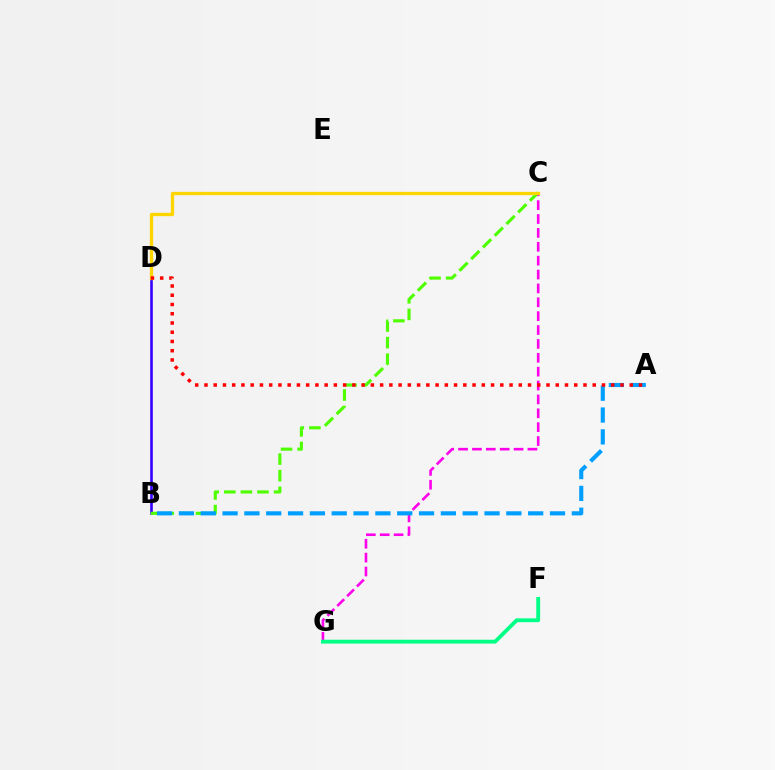{('B', 'D'): [{'color': '#3700ff', 'line_style': 'solid', 'thickness': 1.89}], ('C', 'G'): [{'color': '#ff00ed', 'line_style': 'dashed', 'thickness': 1.89}], ('F', 'G'): [{'color': '#00ff86', 'line_style': 'solid', 'thickness': 2.76}], ('B', 'C'): [{'color': '#4fff00', 'line_style': 'dashed', 'thickness': 2.25}], ('A', 'B'): [{'color': '#009eff', 'line_style': 'dashed', 'thickness': 2.97}], ('C', 'D'): [{'color': '#ffd500', 'line_style': 'solid', 'thickness': 2.37}], ('A', 'D'): [{'color': '#ff0000', 'line_style': 'dotted', 'thickness': 2.51}]}